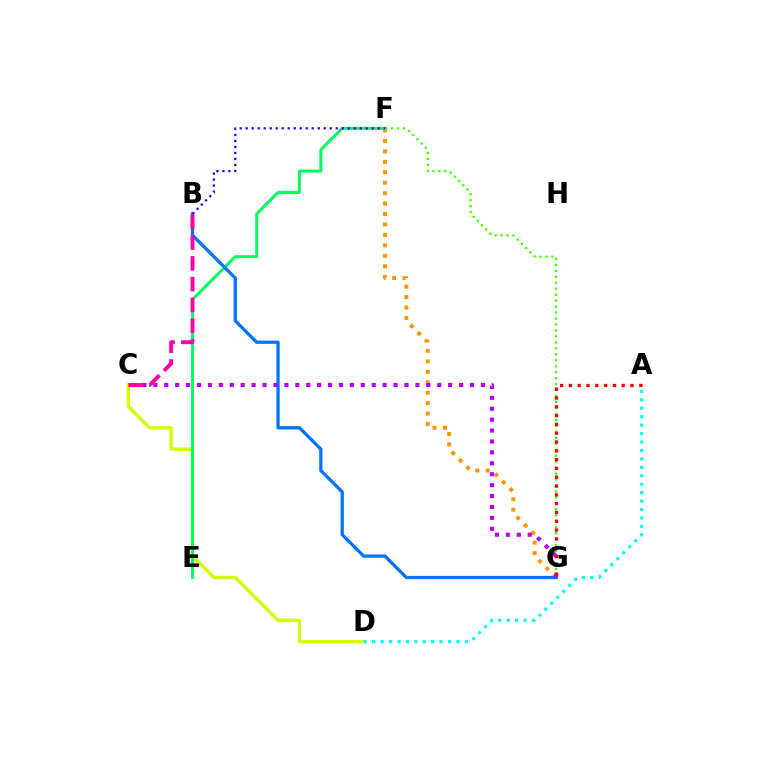{('F', 'G'): [{'color': '#3dff00', 'line_style': 'dotted', 'thickness': 1.62}, {'color': '#ff9400', 'line_style': 'dotted', 'thickness': 2.84}], ('C', 'D'): [{'color': '#d1ff00', 'line_style': 'solid', 'thickness': 2.42}], ('E', 'F'): [{'color': '#00ff5c', 'line_style': 'solid', 'thickness': 2.15}], ('B', 'G'): [{'color': '#0074ff', 'line_style': 'solid', 'thickness': 2.35}], ('C', 'G'): [{'color': '#b900ff', 'line_style': 'dotted', 'thickness': 2.97}], ('B', 'F'): [{'color': '#2500ff', 'line_style': 'dotted', 'thickness': 1.63}], ('A', 'G'): [{'color': '#ff0000', 'line_style': 'dotted', 'thickness': 2.39}], ('A', 'D'): [{'color': '#00fff6', 'line_style': 'dotted', 'thickness': 2.29}], ('B', 'C'): [{'color': '#ff00ac', 'line_style': 'dashed', 'thickness': 2.82}]}